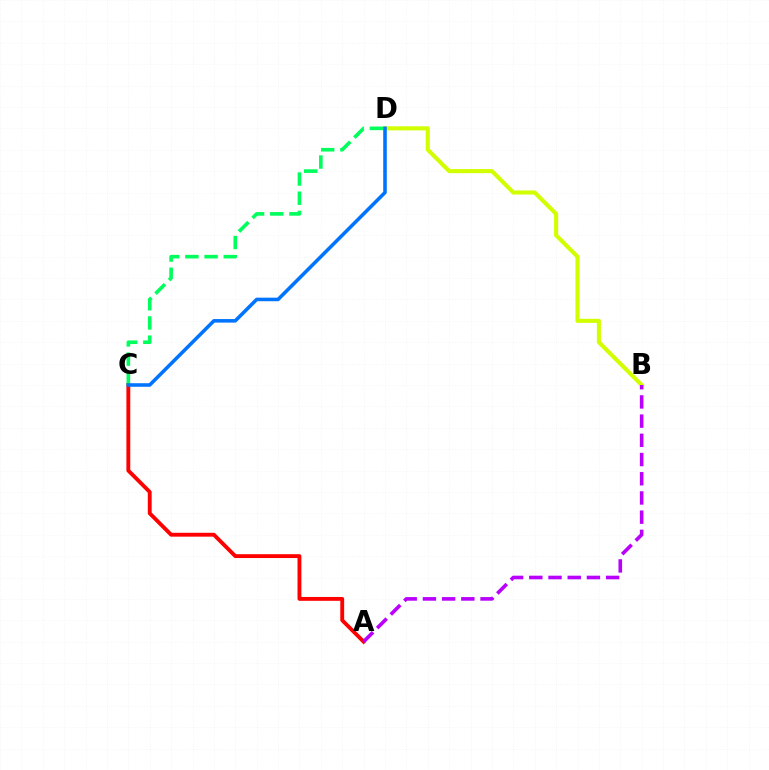{('B', 'D'): [{'color': '#d1ff00', 'line_style': 'solid', 'thickness': 2.95}], ('A', 'C'): [{'color': '#ff0000', 'line_style': 'solid', 'thickness': 2.78}], ('C', 'D'): [{'color': '#00ff5c', 'line_style': 'dashed', 'thickness': 2.61}, {'color': '#0074ff', 'line_style': 'solid', 'thickness': 2.56}], ('A', 'B'): [{'color': '#b900ff', 'line_style': 'dashed', 'thickness': 2.61}]}